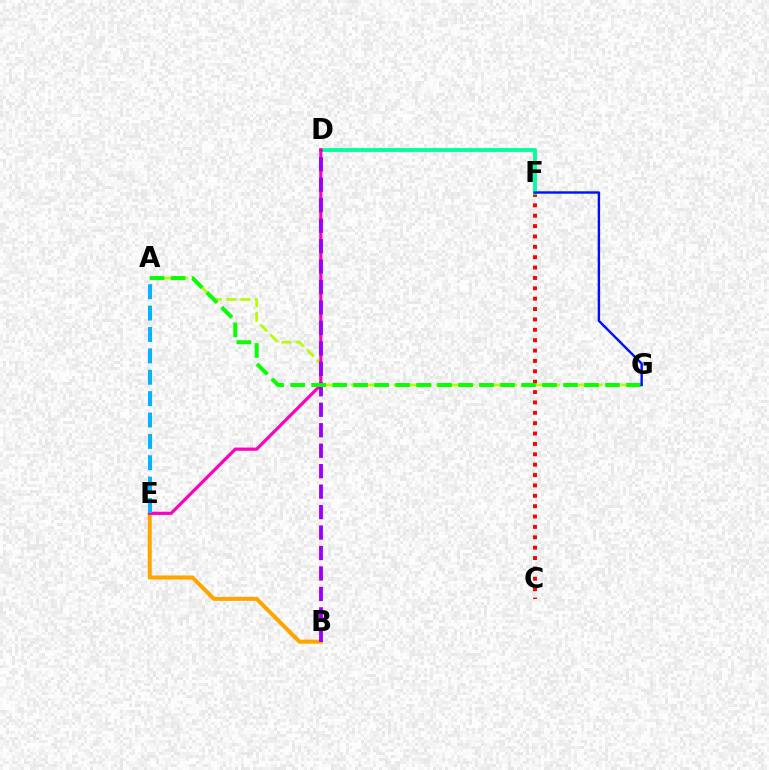{('C', 'F'): [{'color': '#ff0000', 'line_style': 'dotted', 'thickness': 2.82}], ('D', 'F'): [{'color': '#00ff9d', 'line_style': 'solid', 'thickness': 2.78}], ('B', 'E'): [{'color': '#ffa500', 'line_style': 'solid', 'thickness': 2.9}], ('A', 'G'): [{'color': '#b3ff00', 'line_style': 'dashed', 'thickness': 1.93}, {'color': '#08ff00', 'line_style': 'dashed', 'thickness': 2.85}], ('D', 'E'): [{'color': '#ff00bd', 'line_style': 'solid', 'thickness': 2.3}], ('A', 'E'): [{'color': '#00b5ff', 'line_style': 'dashed', 'thickness': 2.9}], ('B', 'D'): [{'color': '#9b00ff', 'line_style': 'dashed', 'thickness': 2.78}], ('F', 'G'): [{'color': '#0010ff', 'line_style': 'solid', 'thickness': 1.74}]}